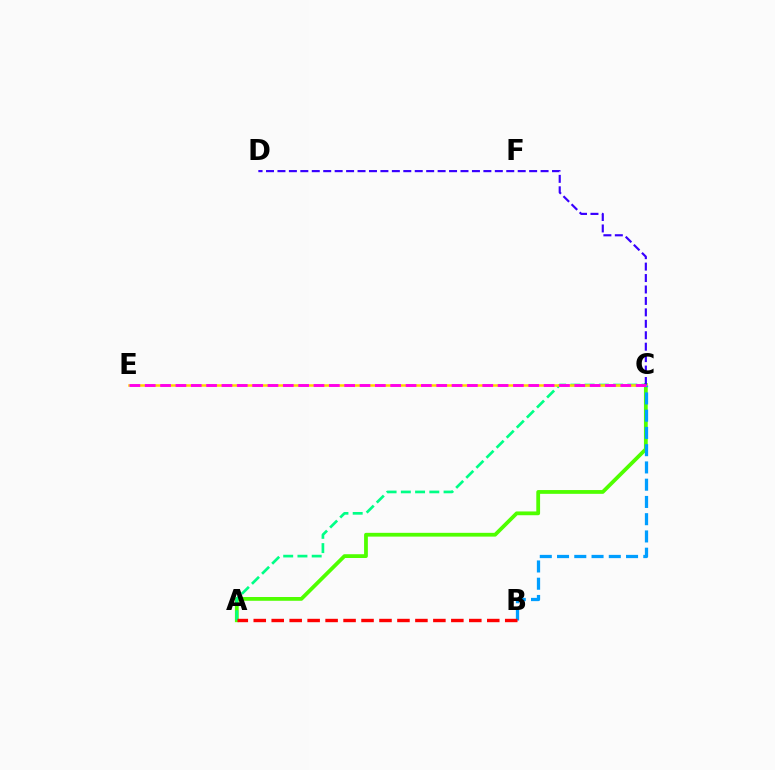{('A', 'C'): [{'color': '#4fff00', 'line_style': 'solid', 'thickness': 2.72}, {'color': '#00ff86', 'line_style': 'dashed', 'thickness': 1.93}], ('C', 'E'): [{'color': '#ffd500', 'line_style': 'solid', 'thickness': 1.81}, {'color': '#ff00ed', 'line_style': 'dashed', 'thickness': 2.08}], ('B', 'C'): [{'color': '#009eff', 'line_style': 'dashed', 'thickness': 2.34}], ('C', 'D'): [{'color': '#3700ff', 'line_style': 'dashed', 'thickness': 1.55}], ('A', 'B'): [{'color': '#ff0000', 'line_style': 'dashed', 'thickness': 2.44}]}